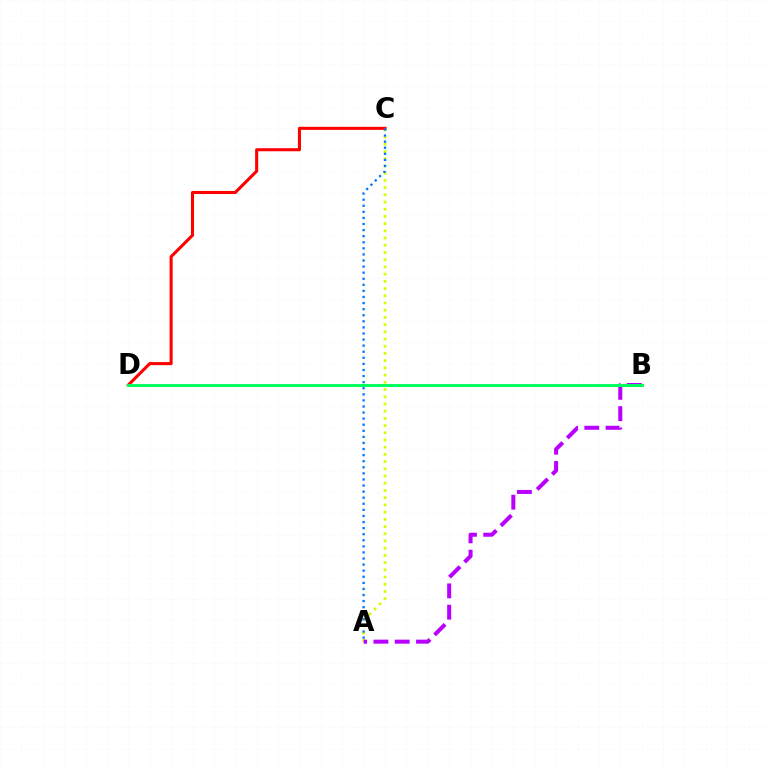{('A', 'C'): [{'color': '#d1ff00', 'line_style': 'dotted', 'thickness': 1.96}, {'color': '#0074ff', 'line_style': 'dotted', 'thickness': 1.65}], ('A', 'B'): [{'color': '#b900ff', 'line_style': 'dashed', 'thickness': 2.89}], ('C', 'D'): [{'color': '#ff0000', 'line_style': 'solid', 'thickness': 2.21}], ('B', 'D'): [{'color': '#00ff5c', 'line_style': 'solid', 'thickness': 2.12}]}